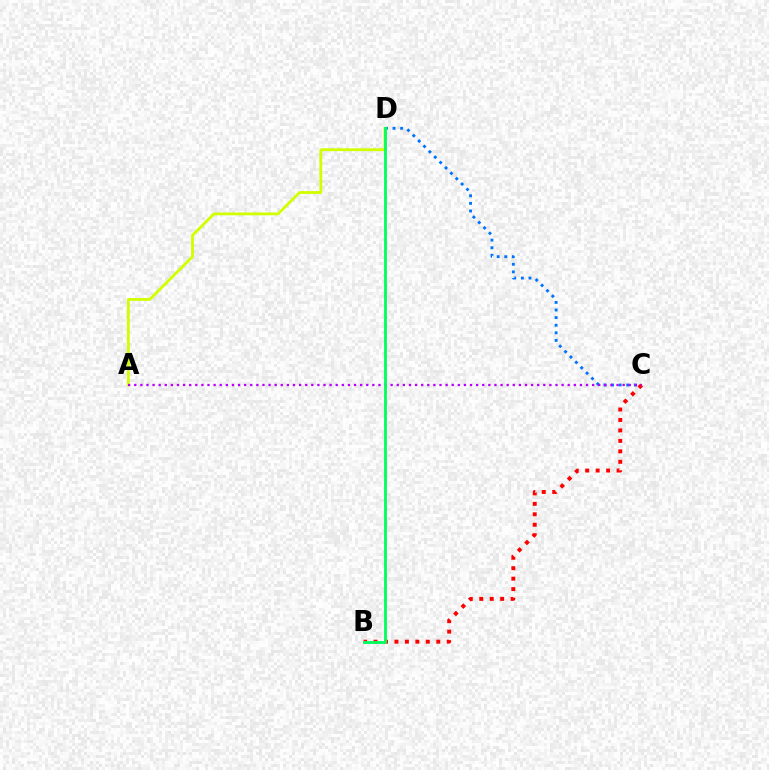{('B', 'C'): [{'color': '#ff0000', 'line_style': 'dotted', 'thickness': 2.84}], ('C', 'D'): [{'color': '#0074ff', 'line_style': 'dotted', 'thickness': 2.06}], ('A', 'D'): [{'color': '#d1ff00', 'line_style': 'solid', 'thickness': 2.03}], ('A', 'C'): [{'color': '#b900ff', 'line_style': 'dotted', 'thickness': 1.66}], ('B', 'D'): [{'color': '#00ff5c', 'line_style': 'solid', 'thickness': 2.02}]}